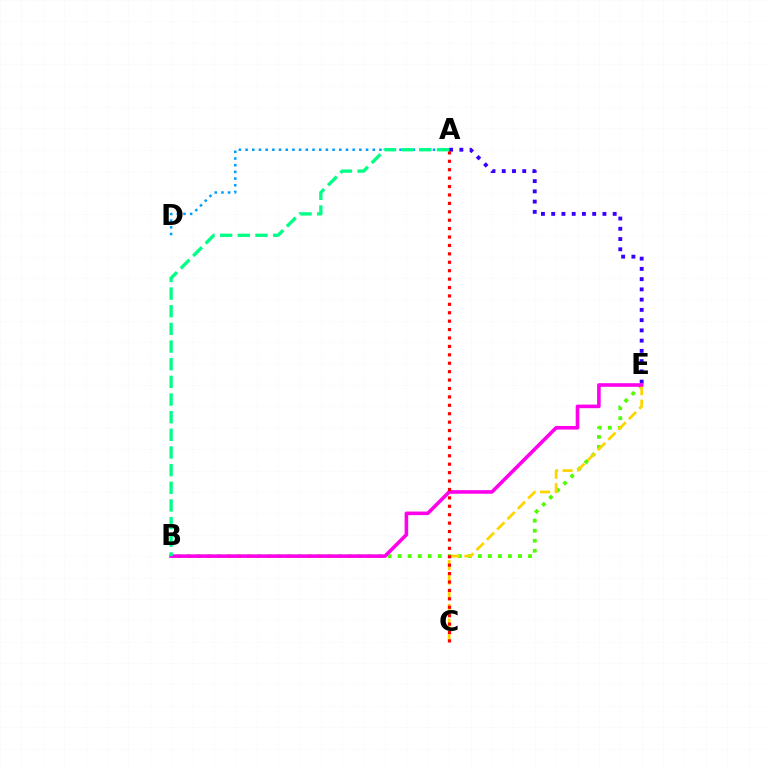{('B', 'E'): [{'color': '#4fff00', 'line_style': 'dotted', 'thickness': 2.73}, {'color': '#ff00ed', 'line_style': 'solid', 'thickness': 2.59}], ('C', 'E'): [{'color': '#ffd500', 'line_style': 'dashed', 'thickness': 1.99}], ('A', 'D'): [{'color': '#009eff', 'line_style': 'dotted', 'thickness': 1.82}], ('A', 'E'): [{'color': '#3700ff', 'line_style': 'dotted', 'thickness': 2.78}], ('A', 'C'): [{'color': '#ff0000', 'line_style': 'dotted', 'thickness': 2.29}], ('A', 'B'): [{'color': '#00ff86', 'line_style': 'dashed', 'thickness': 2.4}]}